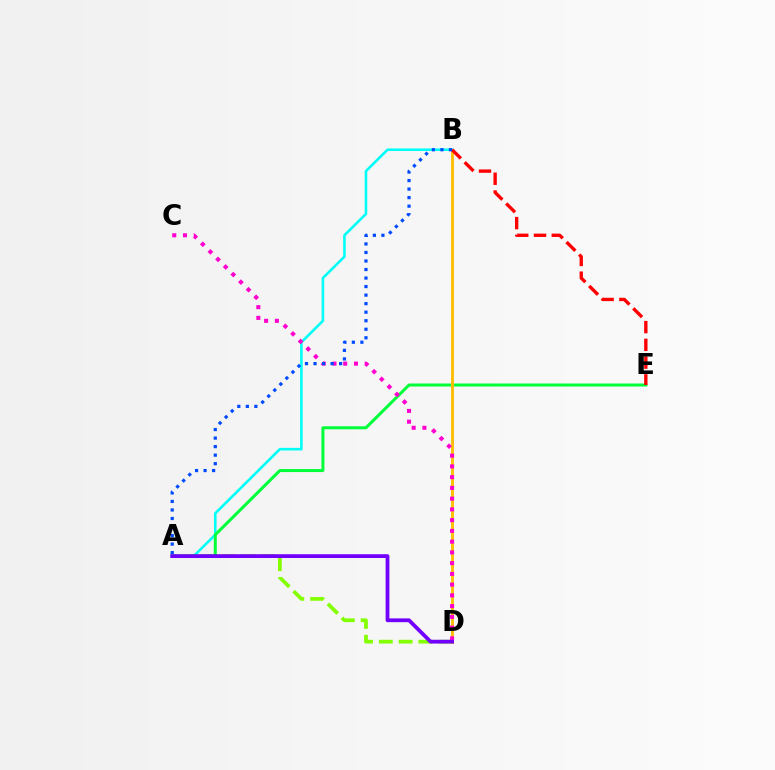{('A', 'B'): [{'color': '#00fff6', 'line_style': 'solid', 'thickness': 1.86}, {'color': '#004bff', 'line_style': 'dotted', 'thickness': 2.32}], ('A', 'D'): [{'color': '#84ff00', 'line_style': 'dashed', 'thickness': 2.69}, {'color': '#7200ff', 'line_style': 'solid', 'thickness': 2.73}], ('A', 'E'): [{'color': '#00ff39', 'line_style': 'solid', 'thickness': 2.17}], ('B', 'D'): [{'color': '#ffbd00', 'line_style': 'solid', 'thickness': 2.05}], ('C', 'D'): [{'color': '#ff00cf', 'line_style': 'dotted', 'thickness': 2.92}], ('B', 'E'): [{'color': '#ff0000', 'line_style': 'dashed', 'thickness': 2.41}]}